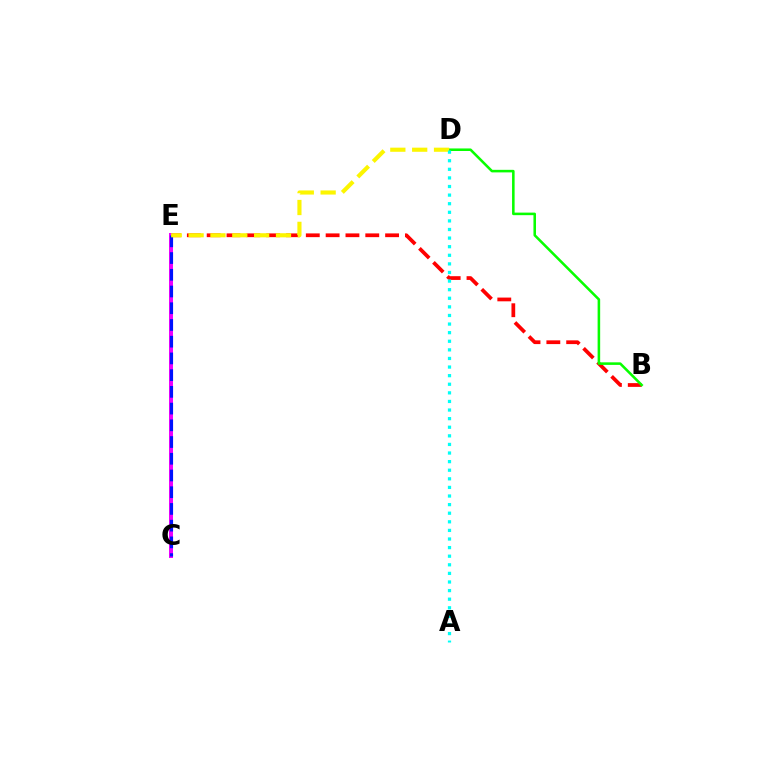{('B', 'E'): [{'color': '#ff0000', 'line_style': 'dashed', 'thickness': 2.69}], ('B', 'D'): [{'color': '#08ff00', 'line_style': 'solid', 'thickness': 1.84}], ('C', 'E'): [{'color': '#ee00ff', 'line_style': 'solid', 'thickness': 2.88}, {'color': '#0010ff', 'line_style': 'dashed', 'thickness': 2.27}], ('D', 'E'): [{'color': '#fcf500', 'line_style': 'dashed', 'thickness': 2.97}], ('A', 'D'): [{'color': '#00fff6', 'line_style': 'dotted', 'thickness': 2.34}]}